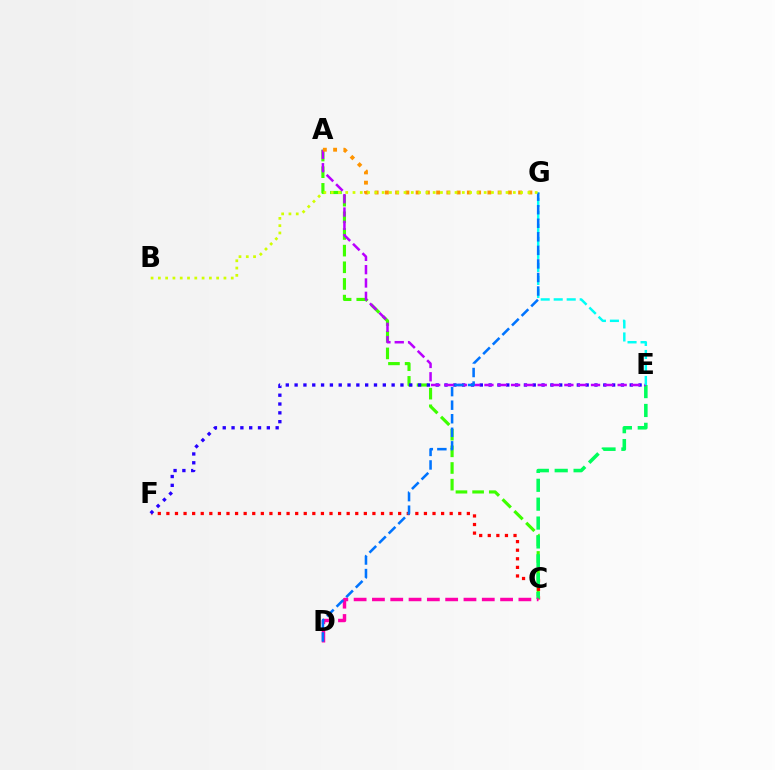{('A', 'C'): [{'color': '#3dff00', 'line_style': 'dashed', 'thickness': 2.26}], ('C', 'F'): [{'color': '#ff0000', 'line_style': 'dotted', 'thickness': 2.33}], ('C', 'E'): [{'color': '#00ff5c', 'line_style': 'dashed', 'thickness': 2.56}], ('C', 'D'): [{'color': '#ff00ac', 'line_style': 'dashed', 'thickness': 2.49}], ('E', 'F'): [{'color': '#2500ff', 'line_style': 'dotted', 'thickness': 2.4}], ('A', 'E'): [{'color': '#b900ff', 'line_style': 'dashed', 'thickness': 1.81}], ('A', 'G'): [{'color': '#ff9400', 'line_style': 'dotted', 'thickness': 2.78}], ('E', 'G'): [{'color': '#00fff6', 'line_style': 'dashed', 'thickness': 1.77}], ('D', 'G'): [{'color': '#0074ff', 'line_style': 'dashed', 'thickness': 1.84}], ('B', 'G'): [{'color': '#d1ff00', 'line_style': 'dotted', 'thickness': 1.98}]}